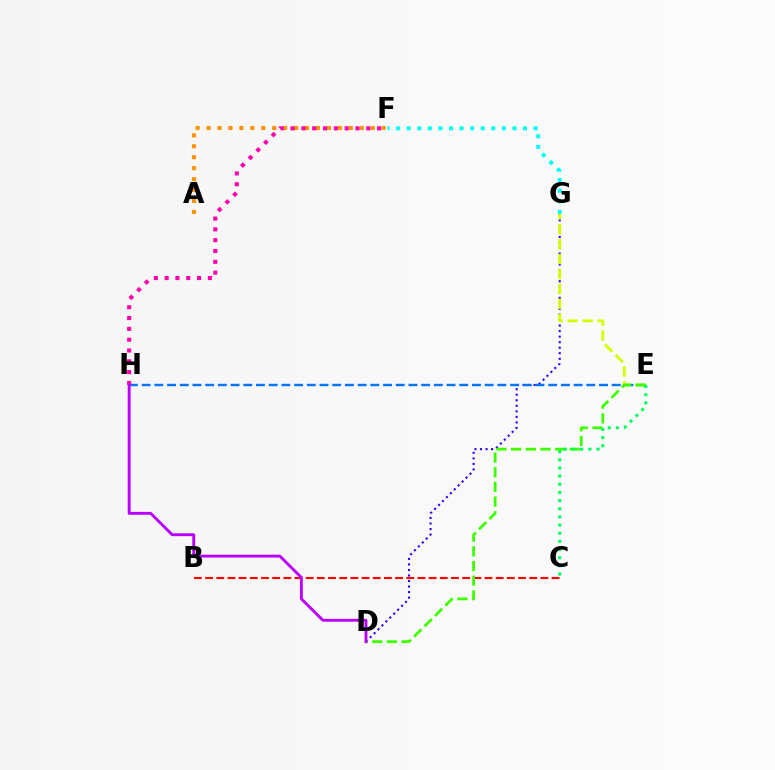{('A', 'F'): [{'color': '#ff9400', 'line_style': 'dotted', 'thickness': 2.97}], ('D', 'G'): [{'color': '#2500ff', 'line_style': 'dotted', 'thickness': 1.5}], ('E', 'H'): [{'color': '#0074ff', 'line_style': 'dashed', 'thickness': 1.73}], ('B', 'C'): [{'color': '#ff0000', 'line_style': 'dashed', 'thickness': 1.52}], ('F', 'G'): [{'color': '#00fff6', 'line_style': 'dotted', 'thickness': 2.87}], ('E', 'G'): [{'color': '#d1ff00', 'line_style': 'dashed', 'thickness': 2.03}], ('D', 'E'): [{'color': '#3dff00', 'line_style': 'dashed', 'thickness': 1.99}], ('F', 'H'): [{'color': '#ff00ac', 'line_style': 'dotted', 'thickness': 2.94}], ('C', 'E'): [{'color': '#00ff5c', 'line_style': 'dotted', 'thickness': 2.22}], ('D', 'H'): [{'color': '#b900ff', 'line_style': 'solid', 'thickness': 2.08}]}